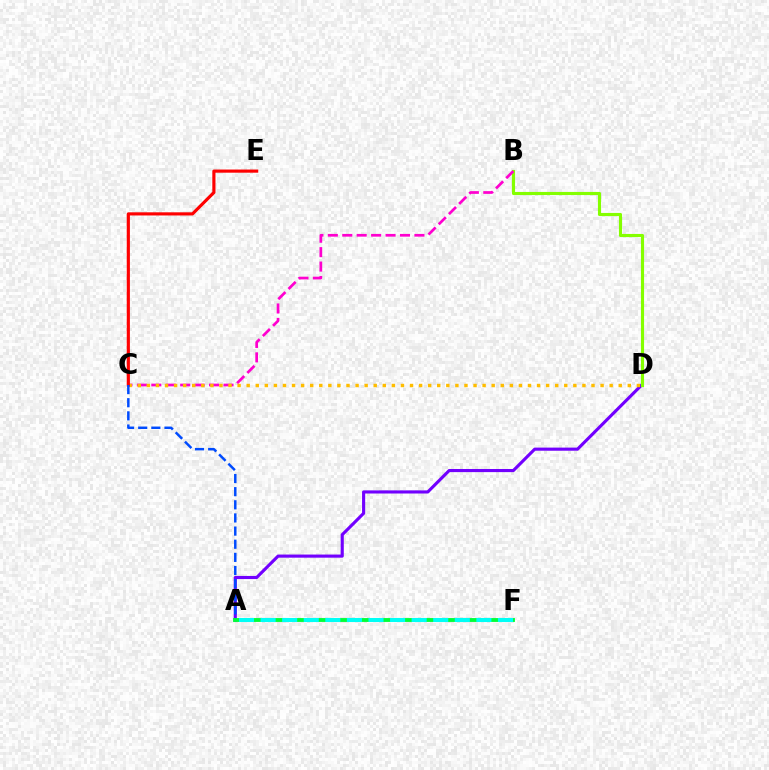{('A', 'D'): [{'color': '#7200ff', 'line_style': 'solid', 'thickness': 2.25}], ('B', 'D'): [{'color': '#84ff00', 'line_style': 'solid', 'thickness': 2.25}], ('B', 'C'): [{'color': '#ff00cf', 'line_style': 'dashed', 'thickness': 1.96}], ('C', 'D'): [{'color': '#ffbd00', 'line_style': 'dotted', 'thickness': 2.47}], ('C', 'E'): [{'color': '#ff0000', 'line_style': 'solid', 'thickness': 2.27}], ('A', 'C'): [{'color': '#004bff', 'line_style': 'dashed', 'thickness': 1.79}], ('A', 'F'): [{'color': '#00ff39', 'line_style': 'solid', 'thickness': 2.79}, {'color': '#00fff6', 'line_style': 'dashed', 'thickness': 2.93}]}